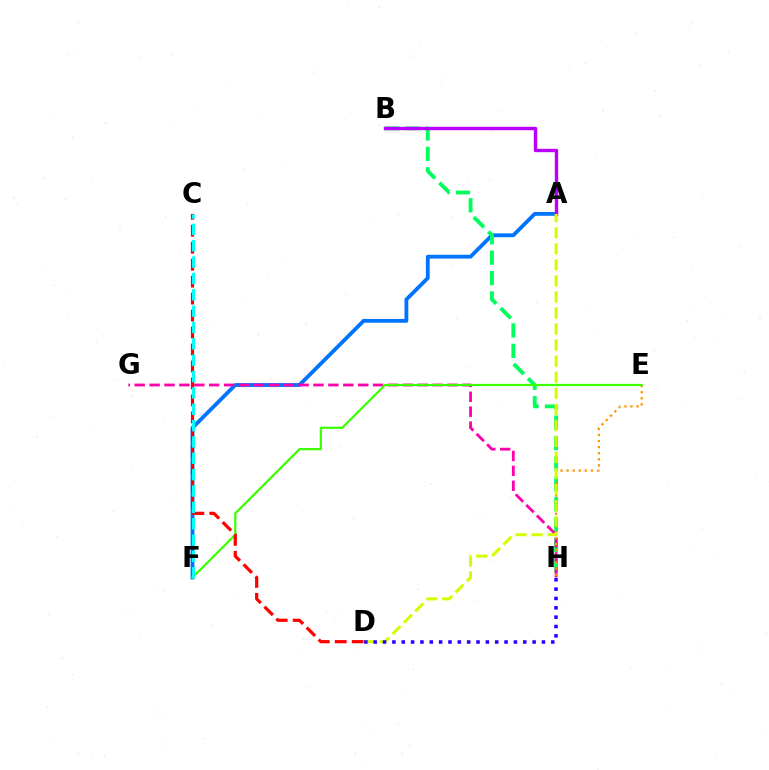{('A', 'F'): [{'color': '#0074ff', 'line_style': 'solid', 'thickness': 2.75}], ('B', 'H'): [{'color': '#00ff5c', 'line_style': 'dashed', 'thickness': 2.77}], ('G', 'H'): [{'color': '#ff00ac', 'line_style': 'dashed', 'thickness': 2.02}], ('E', 'H'): [{'color': '#ff9400', 'line_style': 'dotted', 'thickness': 1.65}], ('A', 'B'): [{'color': '#b900ff', 'line_style': 'solid', 'thickness': 2.45}], ('E', 'F'): [{'color': '#3dff00', 'line_style': 'solid', 'thickness': 1.6}], ('C', 'D'): [{'color': '#ff0000', 'line_style': 'dashed', 'thickness': 2.31}], ('C', 'F'): [{'color': '#00fff6', 'line_style': 'dashed', 'thickness': 2.22}], ('A', 'D'): [{'color': '#d1ff00', 'line_style': 'dashed', 'thickness': 2.18}], ('D', 'H'): [{'color': '#2500ff', 'line_style': 'dotted', 'thickness': 2.54}]}